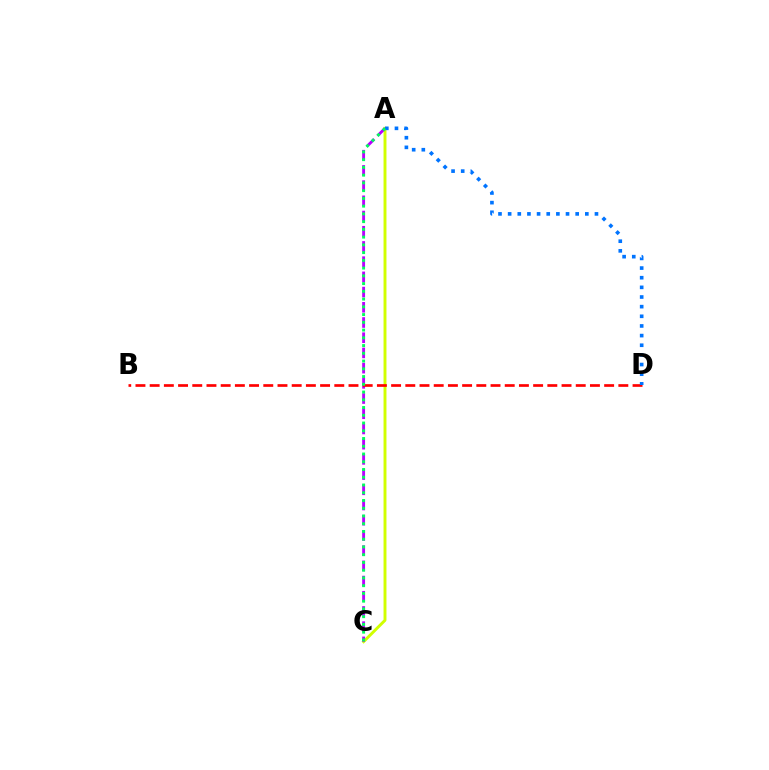{('A', 'C'): [{'color': '#d1ff00', 'line_style': 'solid', 'thickness': 2.1}, {'color': '#b900ff', 'line_style': 'dashed', 'thickness': 2.07}, {'color': '#00ff5c', 'line_style': 'dotted', 'thickness': 2.1}], ('B', 'D'): [{'color': '#ff0000', 'line_style': 'dashed', 'thickness': 1.93}], ('A', 'D'): [{'color': '#0074ff', 'line_style': 'dotted', 'thickness': 2.62}]}